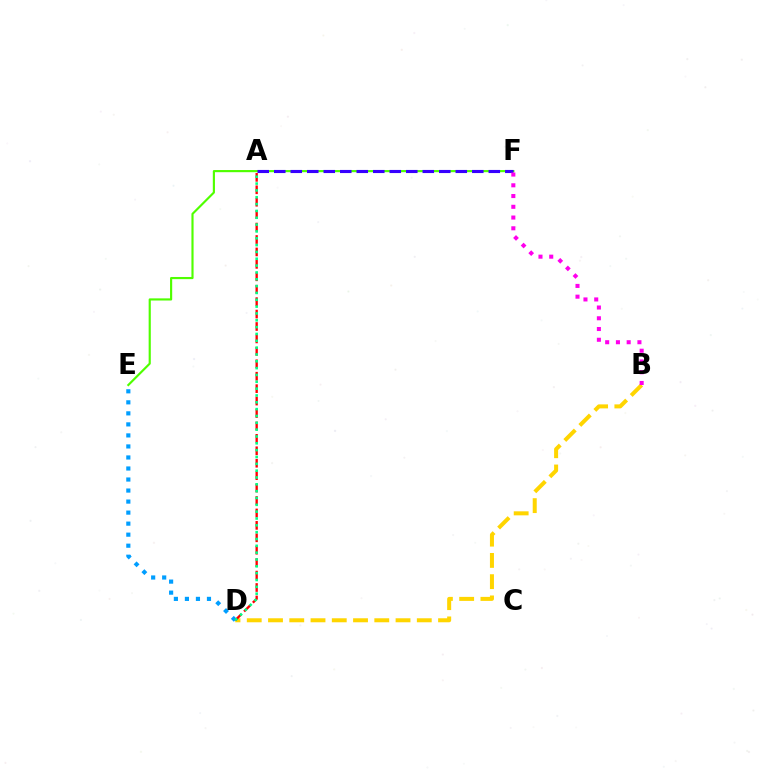{('E', 'F'): [{'color': '#4fff00', 'line_style': 'solid', 'thickness': 1.55}], ('A', 'F'): [{'color': '#3700ff', 'line_style': 'dashed', 'thickness': 2.24}], ('B', 'D'): [{'color': '#ffd500', 'line_style': 'dashed', 'thickness': 2.89}], ('B', 'F'): [{'color': '#ff00ed', 'line_style': 'dotted', 'thickness': 2.92}], ('A', 'D'): [{'color': '#ff0000', 'line_style': 'dashed', 'thickness': 1.69}, {'color': '#00ff86', 'line_style': 'dotted', 'thickness': 1.86}], ('D', 'E'): [{'color': '#009eff', 'line_style': 'dotted', 'thickness': 3.0}]}